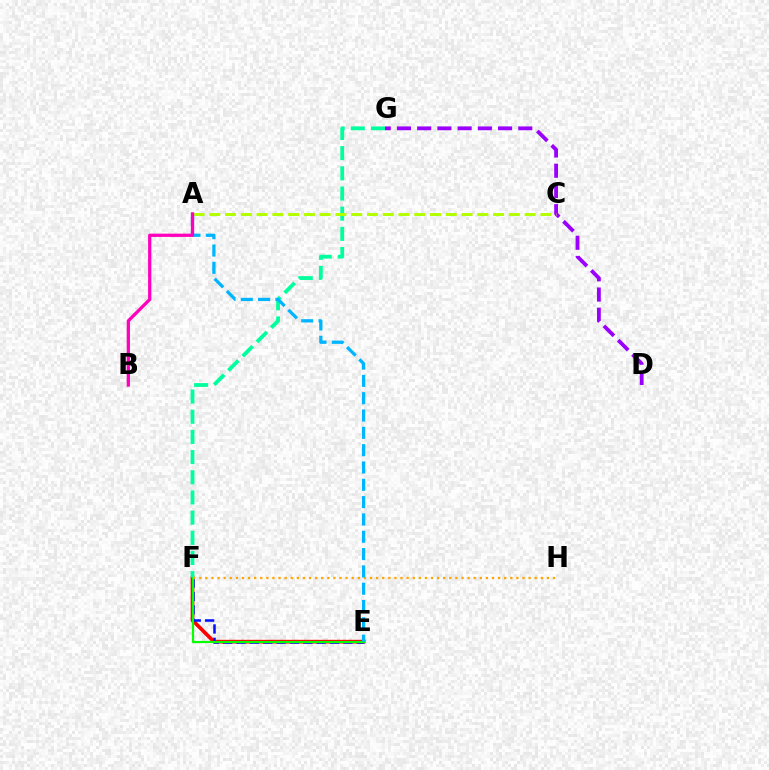{('E', 'F'): [{'color': '#ff0000', 'line_style': 'solid', 'thickness': 2.68}, {'color': '#0010ff', 'line_style': 'dashed', 'thickness': 1.82}, {'color': '#08ff00', 'line_style': 'solid', 'thickness': 1.57}], ('D', 'G'): [{'color': '#9b00ff', 'line_style': 'dashed', 'thickness': 2.75}], ('F', 'G'): [{'color': '#00ff9d', 'line_style': 'dashed', 'thickness': 2.74}], ('A', 'C'): [{'color': '#b3ff00', 'line_style': 'dashed', 'thickness': 2.14}], ('F', 'H'): [{'color': '#ffa500', 'line_style': 'dotted', 'thickness': 1.66}], ('A', 'E'): [{'color': '#00b5ff', 'line_style': 'dashed', 'thickness': 2.35}], ('A', 'B'): [{'color': '#ff00bd', 'line_style': 'solid', 'thickness': 2.35}]}